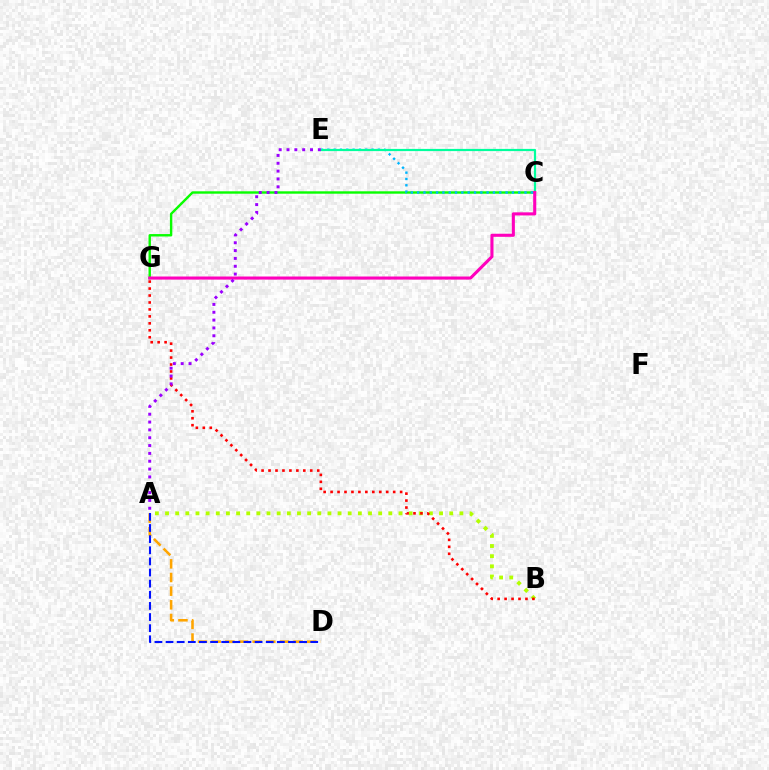{('C', 'G'): [{'color': '#08ff00', 'line_style': 'solid', 'thickness': 1.73}, {'color': '#ff00bd', 'line_style': 'solid', 'thickness': 2.22}], ('C', 'E'): [{'color': '#00b5ff', 'line_style': 'dotted', 'thickness': 1.72}, {'color': '#00ff9d', 'line_style': 'solid', 'thickness': 1.58}], ('A', 'B'): [{'color': '#b3ff00', 'line_style': 'dotted', 'thickness': 2.76}], ('A', 'D'): [{'color': '#ffa500', 'line_style': 'dashed', 'thickness': 1.85}, {'color': '#0010ff', 'line_style': 'dashed', 'thickness': 1.51}], ('B', 'G'): [{'color': '#ff0000', 'line_style': 'dotted', 'thickness': 1.89}], ('A', 'E'): [{'color': '#9b00ff', 'line_style': 'dotted', 'thickness': 2.13}]}